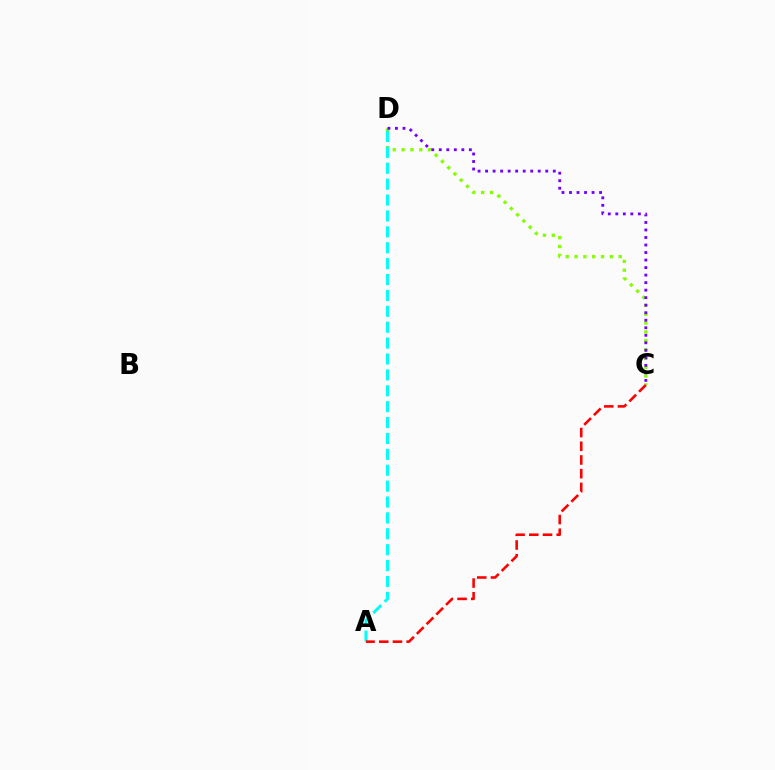{('C', 'D'): [{'color': '#84ff00', 'line_style': 'dotted', 'thickness': 2.4}, {'color': '#7200ff', 'line_style': 'dotted', 'thickness': 2.04}], ('A', 'D'): [{'color': '#00fff6', 'line_style': 'dashed', 'thickness': 2.16}], ('A', 'C'): [{'color': '#ff0000', 'line_style': 'dashed', 'thickness': 1.86}]}